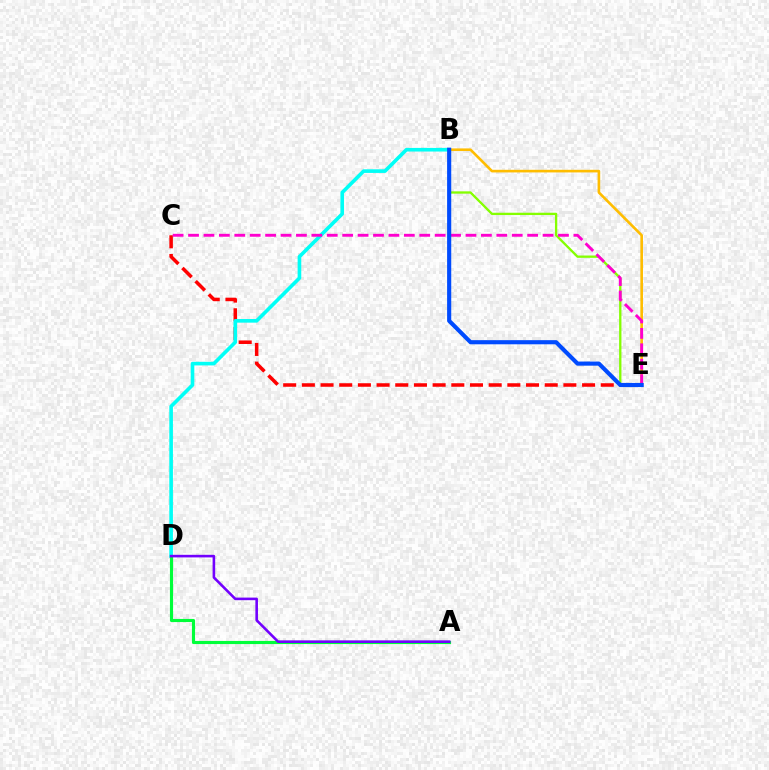{('B', 'E'): [{'color': '#84ff00', 'line_style': 'solid', 'thickness': 1.66}, {'color': '#ffbd00', 'line_style': 'solid', 'thickness': 1.89}, {'color': '#004bff', 'line_style': 'solid', 'thickness': 2.98}], ('C', 'E'): [{'color': '#ff0000', 'line_style': 'dashed', 'thickness': 2.54}, {'color': '#ff00cf', 'line_style': 'dashed', 'thickness': 2.09}], ('B', 'D'): [{'color': '#00fff6', 'line_style': 'solid', 'thickness': 2.61}], ('A', 'D'): [{'color': '#00ff39', 'line_style': 'solid', 'thickness': 2.25}, {'color': '#7200ff', 'line_style': 'solid', 'thickness': 1.87}]}